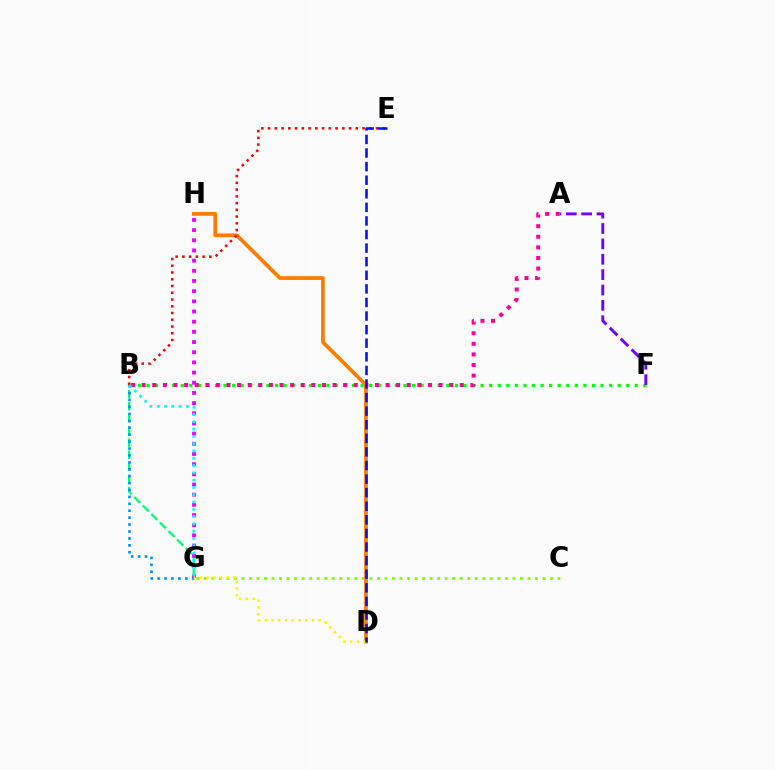{('B', 'F'): [{'color': '#08ff00', 'line_style': 'dotted', 'thickness': 2.33}], ('C', 'G'): [{'color': '#84ff00', 'line_style': 'dotted', 'thickness': 2.05}], ('A', 'F'): [{'color': '#7200ff', 'line_style': 'dashed', 'thickness': 2.09}], ('A', 'B'): [{'color': '#ff0094', 'line_style': 'dotted', 'thickness': 2.88}], ('B', 'G'): [{'color': '#00ff74', 'line_style': 'dashed', 'thickness': 1.65}, {'color': '#008cff', 'line_style': 'dotted', 'thickness': 1.88}, {'color': '#00fff6', 'line_style': 'dotted', 'thickness': 1.98}], ('G', 'H'): [{'color': '#ee00ff', 'line_style': 'dotted', 'thickness': 2.76}], ('D', 'H'): [{'color': '#ff7c00', 'line_style': 'solid', 'thickness': 2.69}], ('B', 'E'): [{'color': '#ff0000', 'line_style': 'dotted', 'thickness': 1.83}], ('D', 'G'): [{'color': '#fcf500', 'line_style': 'dotted', 'thickness': 1.83}], ('D', 'E'): [{'color': '#0010ff', 'line_style': 'dashed', 'thickness': 1.85}]}